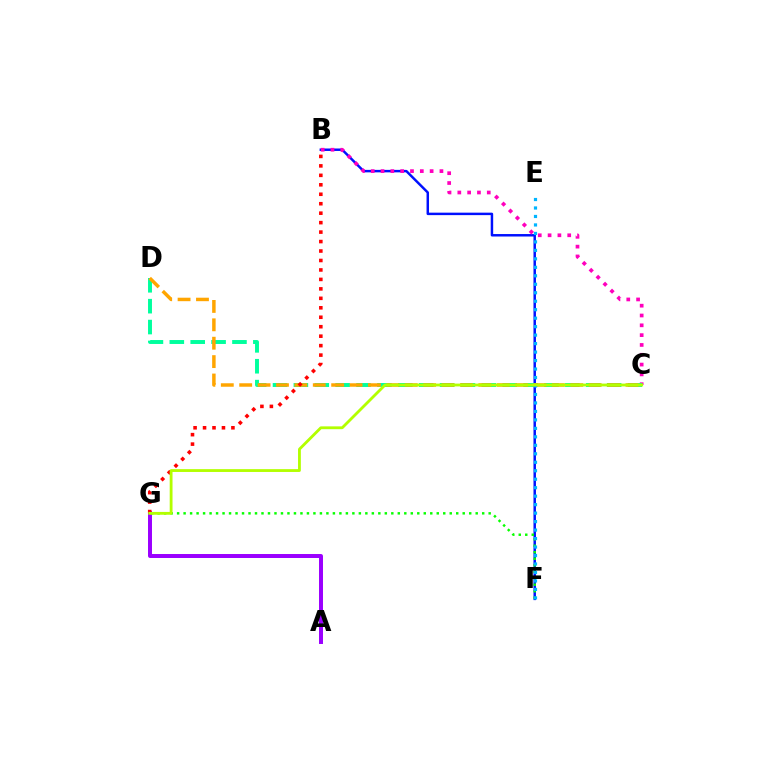{('B', 'F'): [{'color': '#0010ff', 'line_style': 'solid', 'thickness': 1.78}], ('A', 'G'): [{'color': '#9b00ff', 'line_style': 'solid', 'thickness': 2.86}], ('B', 'C'): [{'color': '#ff00bd', 'line_style': 'dotted', 'thickness': 2.67}], ('C', 'D'): [{'color': '#00ff9d', 'line_style': 'dashed', 'thickness': 2.84}, {'color': '#ffa500', 'line_style': 'dashed', 'thickness': 2.5}], ('F', 'G'): [{'color': '#08ff00', 'line_style': 'dotted', 'thickness': 1.76}], ('B', 'G'): [{'color': '#ff0000', 'line_style': 'dotted', 'thickness': 2.57}], ('E', 'F'): [{'color': '#00b5ff', 'line_style': 'dotted', 'thickness': 2.3}], ('C', 'G'): [{'color': '#b3ff00', 'line_style': 'solid', 'thickness': 2.03}]}